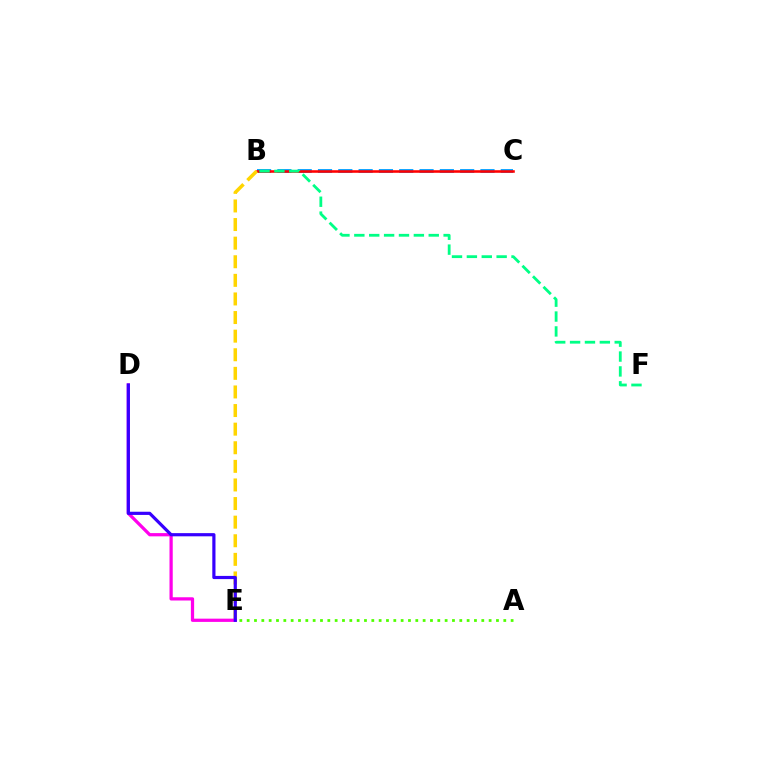{('B', 'C'): [{'color': '#009eff', 'line_style': 'dashed', 'thickness': 2.76}, {'color': '#ff0000', 'line_style': 'solid', 'thickness': 1.85}], ('B', 'E'): [{'color': '#ffd500', 'line_style': 'dashed', 'thickness': 2.53}], ('B', 'F'): [{'color': '#00ff86', 'line_style': 'dashed', 'thickness': 2.02}], ('D', 'E'): [{'color': '#ff00ed', 'line_style': 'solid', 'thickness': 2.34}, {'color': '#3700ff', 'line_style': 'solid', 'thickness': 2.29}], ('A', 'E'): [{'color': '#4fff00', 'line_style': 'dotted', 'thickness': 1.99}]}